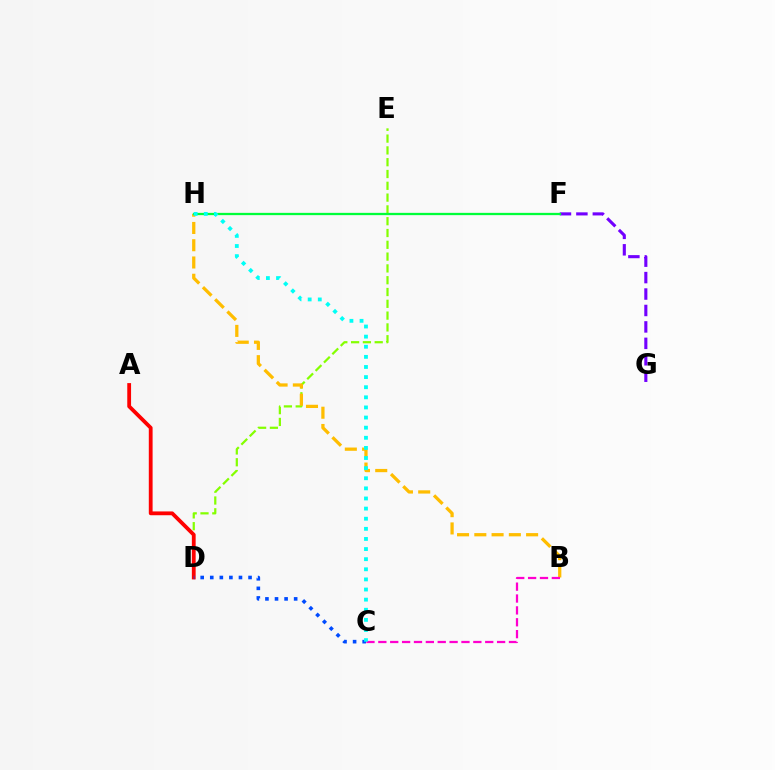{('D', 'E'): [{'color': '#84ff00', 'line_style': 'dashed', 'thickness': 1.6}], ('B', 'H'): [{'color': '#ffbd00', 'line_style': 'dashed', 'thickness': 2.35}], ('A', 'D'): [{'color': '#ff0000', 'line_style': 'solid', 'thickness': 2.73}], ('C', 'D'): [{'color': '#004bff', 'line_style': 'dotted', 'thickness': 2.6}], ('B', 'C'): [{'color': '#ff00cf', 'line_style': 'dashed', 'thickness': 1.61}], ('F', 'G'): [{'color': '#7200ff', 'line_style': 'dashed', 'thickness': 2.23}], ('F', 'H'): [{'color': '#00ff39', 'line_style': 'solid', 'thickness': 1.64}], ('C', 'H'): [{'color': '#00fff6', 'line_style': 'dotted', 'thickness': 2.75}]}